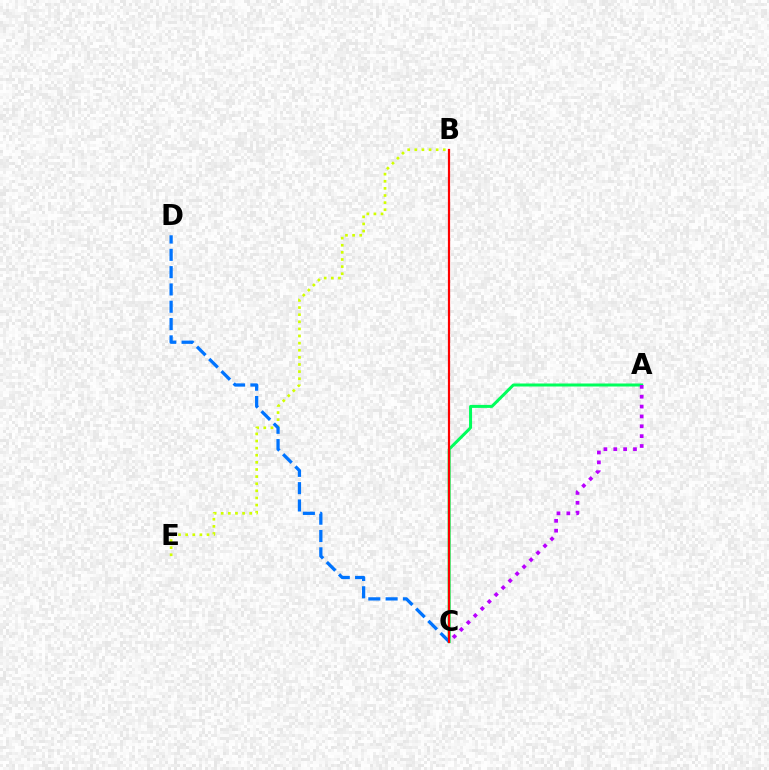{('B', 'E'): [{'color': '#d1ff00', 'line_style': 'dotted', 'thickness': 1.93}], ('A', 'C'): [{'color': '#00ff5c', 'line_style': 'solid', 'thickness': 2.16}, {'color': '#b900ff', 'line_style': 'dotted', 'thickness': 2.68}], ('C', 'D'): [{'color': '#0074ff', 'line_style': 'dashed', 'thickness': 2.35}], ('B', 'C'): [{'color': '#ff0000', 'line_style': 'solid', 'thickness': 1.59}]}